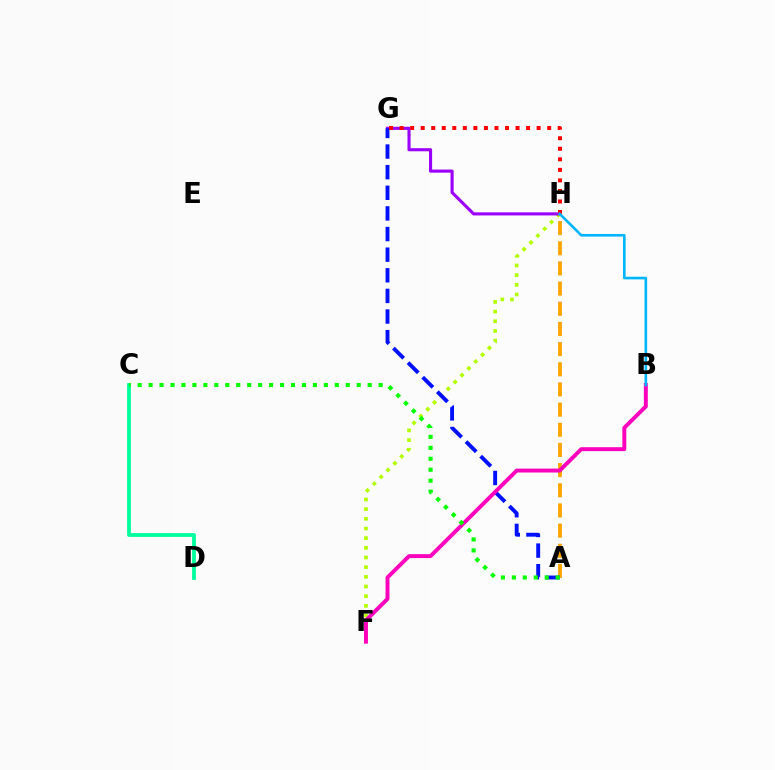{('F', 'H'): [{'color': '#b3ff00', 'line_style': 'dotted', 'thickness': 2.63}], ('A', 'H'): [{'color': '#ffa500', 'line_style': 'dashed', 'thickness': 2.74}], ('G', 'H'): [{'color': '#9b00ff', 'line_style': 'solid', 'thickness': 2.24}, {'color': '#ff0000', 'line_style': 'dotted', 'thickness': 2.86}], ('A', 'G'): [{'color': '#0010ff', 'line_style': 'dashed', 'thickness': 2.8}], ('B', 'F'): [{'color': '#ff00bd', 'line_style': 'solid', 'thickness': 2.83}], ('C', 'D'): [{'color': '#00ff9d', 'line_style': 'solid', 'thickness': 2.73}], ('B', 'H'): [{'color': '#00b5ff', 'line_style': 'solid', 'thickness': 1.9}], ('A', 'C'): [{'color': '#08ff00', 'line_style': 'dotted', 'thickness': 2.98}]}